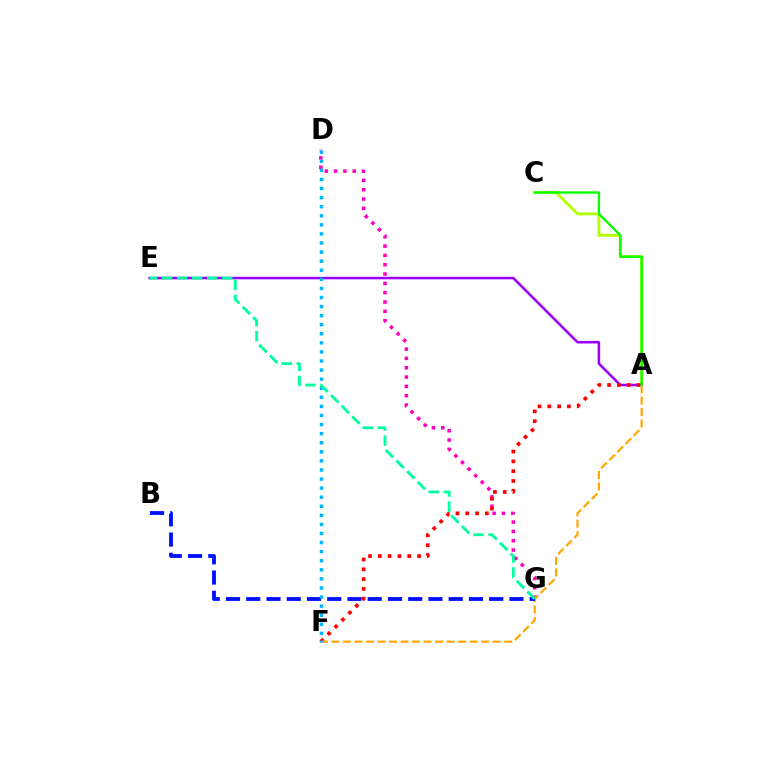{('A', 'C'): [{'color': '#b3ff00', 'line_style': 'solid', 'thickness': 2.06}, {'color': '#08ff00', 'line_style': 'solid', 'thickness': 1.7}], ('D', 'G'): [{'color': '#ff00bd', 'line_style': 'dotted', 'thickness': 2.53}], ('A', 'E'): [{'color': '#9b00ff', 'line_style': 'solid', 'thickness': 1.83}], ('A', 'F'): [{'color': '#ff0000', 'line_style': 'dotted', 'thickness': 2.66}, {'color': '#ffa500', 'line_style': 'dashed', 'thickness': 1.56}], ('B', 'G'): [{'color': '#0010ff', 'line_style': 'dashed', 'thickness': 2.75}], ('D', 'F'): [{'color': '#00b5ff', 'line_style': 'dotted', 'thickness': 2.47}], ('E', 'G'): [{'color': '#00ff9d', 'line_style': 'dashed', 'thickness': 2.04}]}